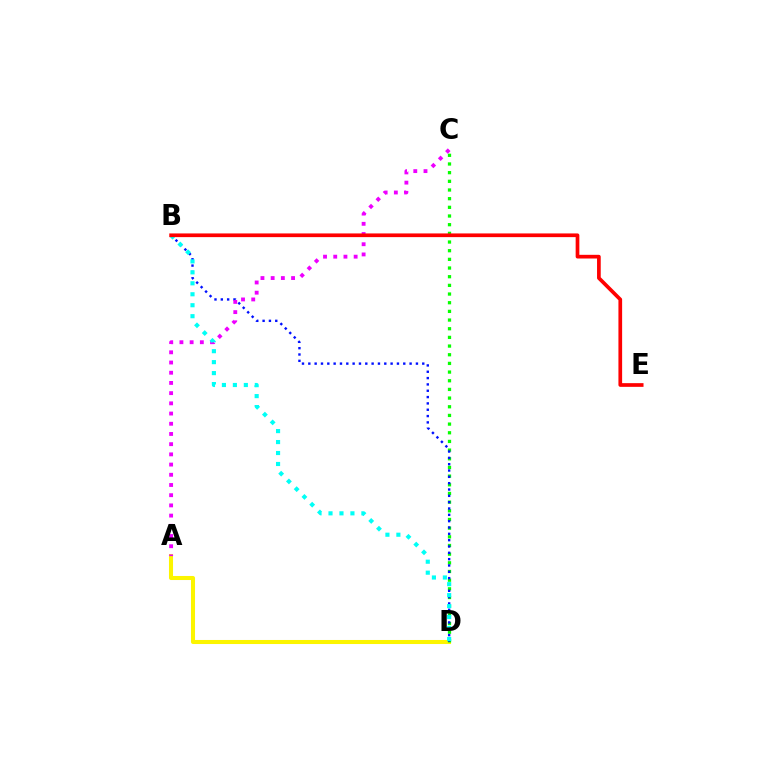{('A', 'D'): [{'color': '#fcf500', 'line_style': 'solid', 'thickness': 2.91}], ('C', 'D'): [{'color': '#08ff00', 'line_style': 'dotted', 'thickness': 2.36}], ('B', 'D'): [{'color': '#0010ff', 'line_style': 'dotted', 'thickness': 1.72}, {'color': '#00fff6', 'line_style': 'dotted', 'thickness': 2.98}], ('A', 'C'): [{'color': '#ee00ff', 'line_style': 'dotted', 'thickness': 2.77}], ('B', 'E'): [{'color': '#ff0000', 'line_style': 'solid', 'thickness': 2.66}]}